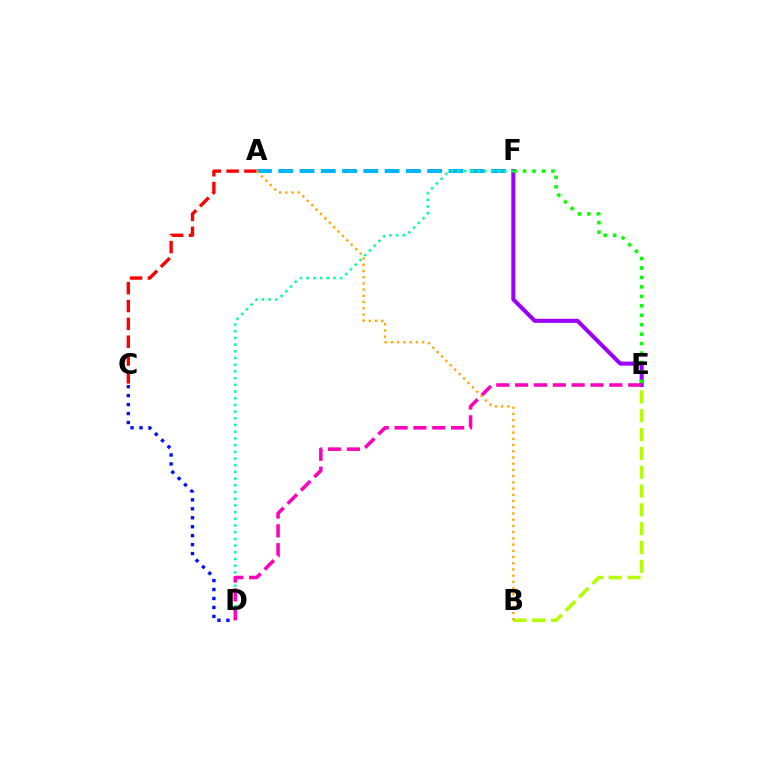{('C', 'D'): [{'color': '#0010ff', 'line_style': 'dotted', 'thickness': 2.43}], ('A', 'C'): [{'color': '#ff0000', 'line_style': 'dashed', 'thickness': 2.42}], ('A', 'F'): [{'color': '#00b5ff', 'line_style': 'dashed', 'thickness': 2.89}], ('E', 'F'): [{'color': '#9b00ff', 'line_style': 'solid', 'thickness': 2.92}, {'color': '#08ff00', 'line_style': 'dotted', 'thickness': 2.57}], ('B', 'E'): [{'color': '#b3ff00', 'line_style': 'dashed', 'thickness': 2.56}], ('D', 'F'): [{'color': '#00ff9d', 'line_style': 'dotted', 'thickness': 1.82}], ('D', 'E'): [{'color': '#ff00bd', 'line_style': 'dashed', 'thickness': 2.56}], ('A', 'B'): [{'color': '#ffa500', 'line_style': 'dotted', 'thickness': 1.69}]}